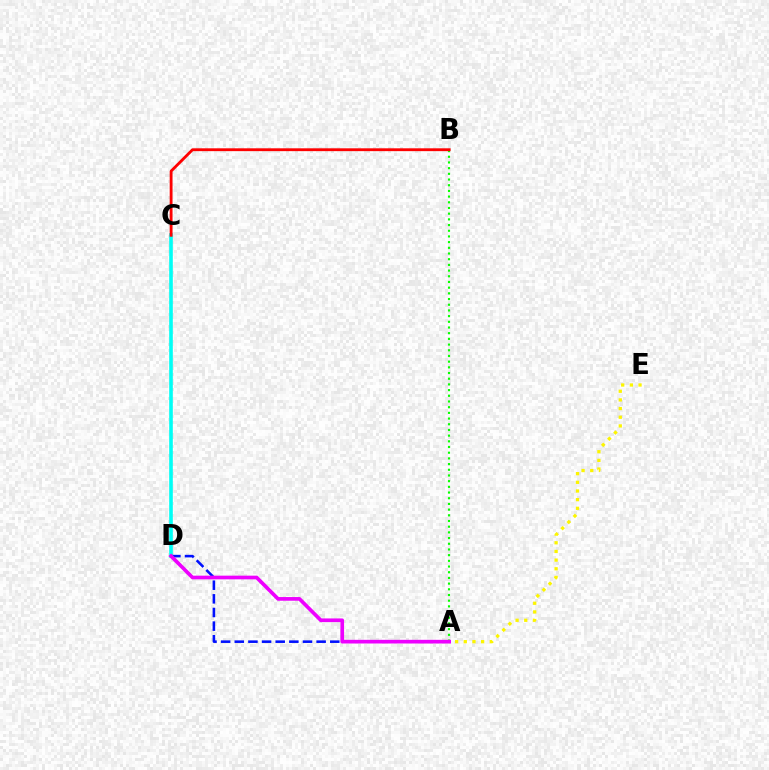{('A', 'E'): [{'color': '#fcf500', 'line_style': 'dotted', 'thickness': 2.35}], ('A', 'B'): [{'color': '#08ff00', 'line_style': 'dotted', 'thickness': 1.55}], ('C', 'D'): [{'color': '#00fff6', 'line_style': 'solid', 'thickness': 2.6}], ('B', 'C'): [{'color': '#ff0000', 'line_style': 'solid', 'thickness': 2.04}], ('A', 'D'): [{'color': '#0010ff', 'line_style': 'dashed', 'thickness': 1.85}, {'color': '#ee00ff', 'line_style': 'solid', 'thickness': 2.65}]}